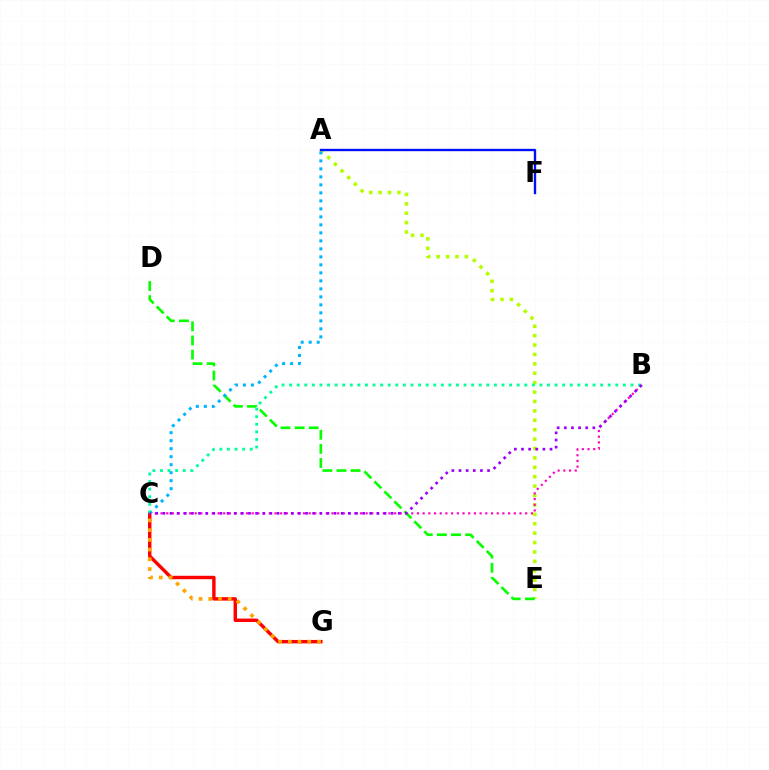{('A', 'E'): [{'color': '#b3ff00', 'line_style': 'dotted', 'thickness': 2.55}], ('C', 'G'): [{'color': '#ff0000', 'line_style': 'solid', 'thickness': 2.47}, {'color': '#ffa500', 'line_style': 'dotted', 'thickness': 2.64}], ('B', 'C'): [{'color': '#ff00bd', 'line_style': 'dotted', 'thickness': 1.55}, {'color': '#00ff9d', 'line_style': 'dotted', 'thickness': 2.06}, {'color': '#9b00ff', 'line_style': 'dotted', 'thickness': 1.94}], ('D', 'E'): [{'color': '#08ff00', 'line_style': 'dashed', 'thickness': 1.92}], ('A', 'F'): [{'color': '#0010ff', 'line_style': 'solid', 'thickness': 1.7}], ('A', 'C'): [{'color': '#00b5ff', 'line_style': 'dotted', 'thickness': 2.17}]}